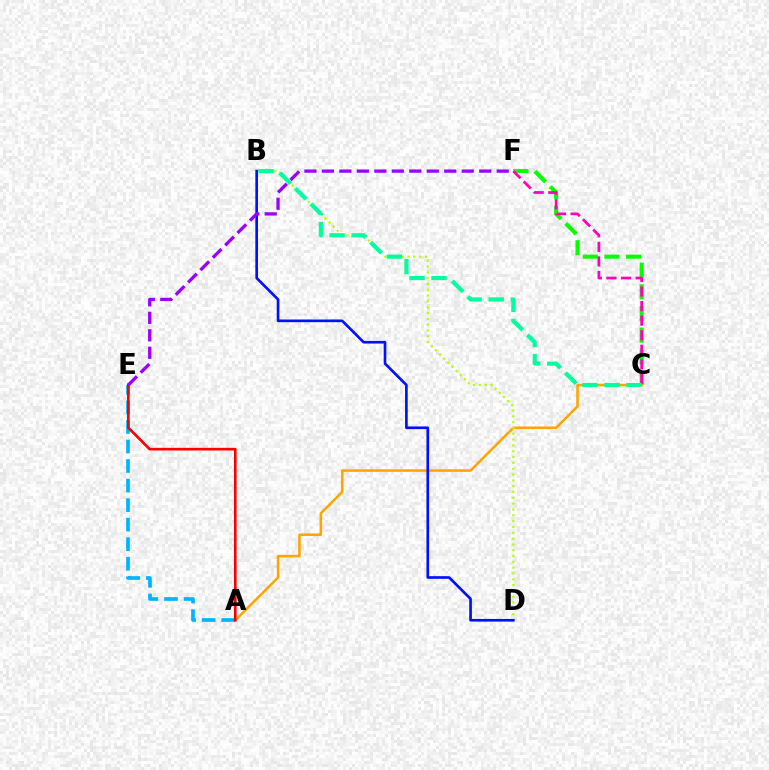{('C', 'F'): [{'color': '#08ff00', 'line_style': 'dashed', 'thickness': 2.94}, {'color': '#ff00bd', 'line_style': 'dashed', 'thickness': 1.98}], ('A', 'C'): [{'color': '#ffa500', 'line_style': 'solid', 'thickness': 1.84}], ('B', 'D'): [{'color': '#b3ff00', 'line_style': 'dotted', 'thickness': 1.58}, {'color': '#0010ff', 'line_style': 'solid', 'thickness': 1.91}], ('A', 'E'): [{'color': '#00b5ff', 'line_style': 'dashed', 'thickness': 2.66}, {'color': '#ff0000', 'line_style': 'solid', 'thickness': 1.91}], ('E', 'F'): [{'color': '#9b00ff', 'line_style': 'dashed', 'thickness': 2.37}], ('B', 'C'): [{'color': '#00ff9d', 'line_style': 'dashed', 'thickness': 2.99}]}